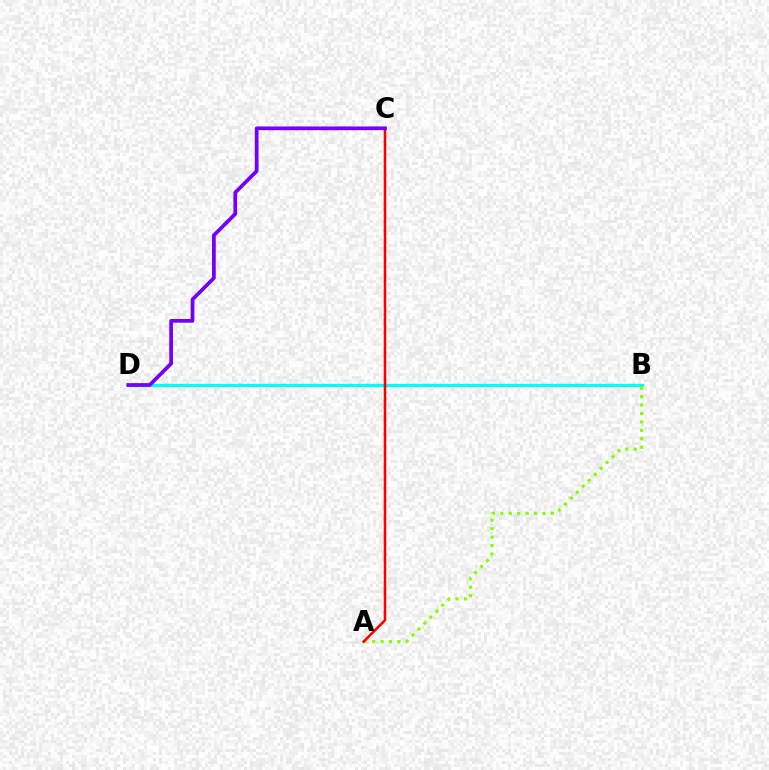{('B', 'D'): [{'color': '#00fff6', 'line_style': 'solid', 'thickness': 2.4}], ('A', 'B'): [{'color': '#84ff00', 'line_style': 'dotted', 'thickness': 2.29}], ('A', 'C'): [{'color': '#ff0000', 'line_style': 'solid', 'thickness': 1.84}], ('C', 'D'): [{'color': '#7200ff', 'line_style': 'solid', 'thickness': 2.68}]}